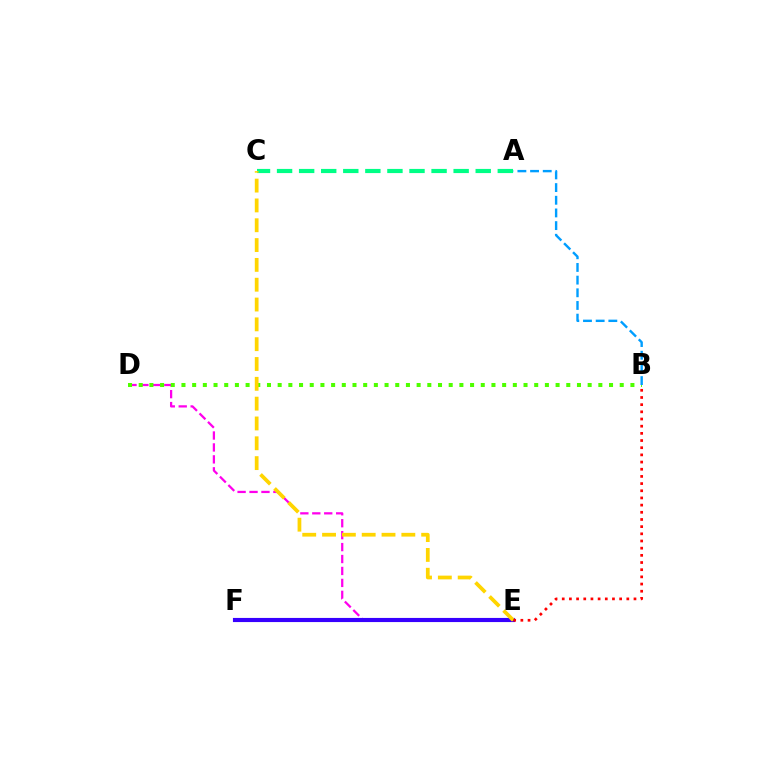{('A', 'C'): [{'color': '#00ff86', 'line_style': 'dashed', 'thickness': 3.0}], ('D', 'E'): [{'color': '#ff00ed', 'line_style': 'dashed', 'thickness': 1.62}], ('B', 'D'): [{'color': '#4fff00', 'line_style': 'dotted', 'thickness': 2.9}], ('E', 'F'): [{'color': '#3700ff', 'line_style': 'solid', 'thickness': 2.97}], ('C', 'E'): [{'color': '#ffd500', 'line_style': 'dashed', 'thickness': 2.69}], ('B', 'E'): [{'color': '#ff0000', 'line_style': 'dotted', 'thickness': 1.95}], ('A', 'B'): [{'color': '#009eff', 'line_style': 'dashed', 'thickness': 1.72}]}